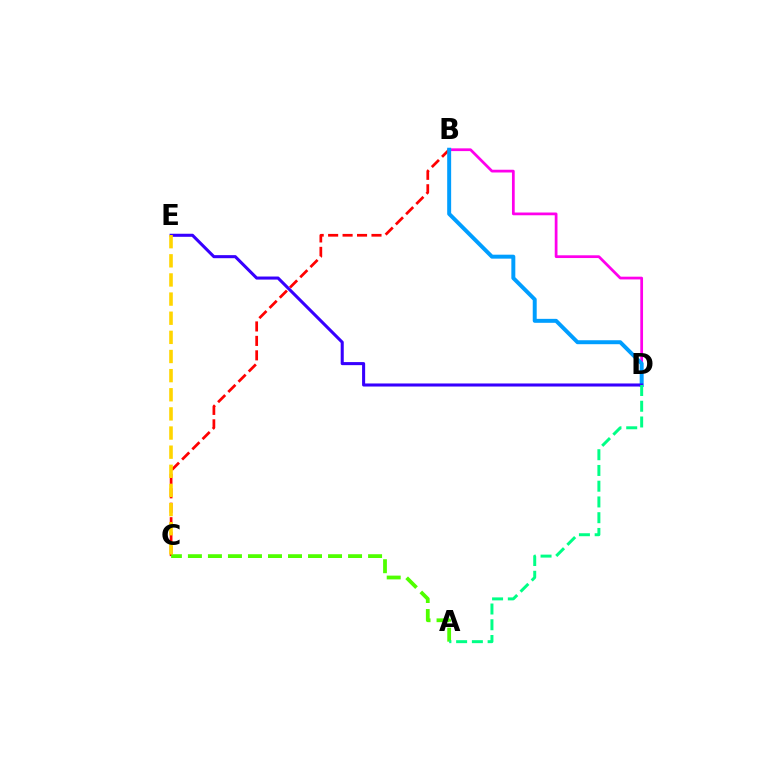{('B', 'D'): [{'color': '#ff00ed', 'line_style': 'solid', 'thickness': 1.98}, {'color': '#009eff', 'line_style': 'solid', 'thickness': 2.85}], ('B', 'C'): [{'color': '#ff0000', 'line_style': 'dashed', 'thickness': 1.96}], ('D', 'E'): [{'color': '#3700ff', 'line_style': 'solid', 'thickness': 2.2}], ('A', 'C'): [{'color': '#4fff00', 'line_style': 'dashed', 'thickness': 2.72}], ('A', 'D'): [{'color': '#00ff86', 'line_style': 'dashed', 'thickness': 2.14}], ('C', 'E'): [{'color': '#ffd500', 'line_style': 'dashed', 'thickness': 2.6}]}